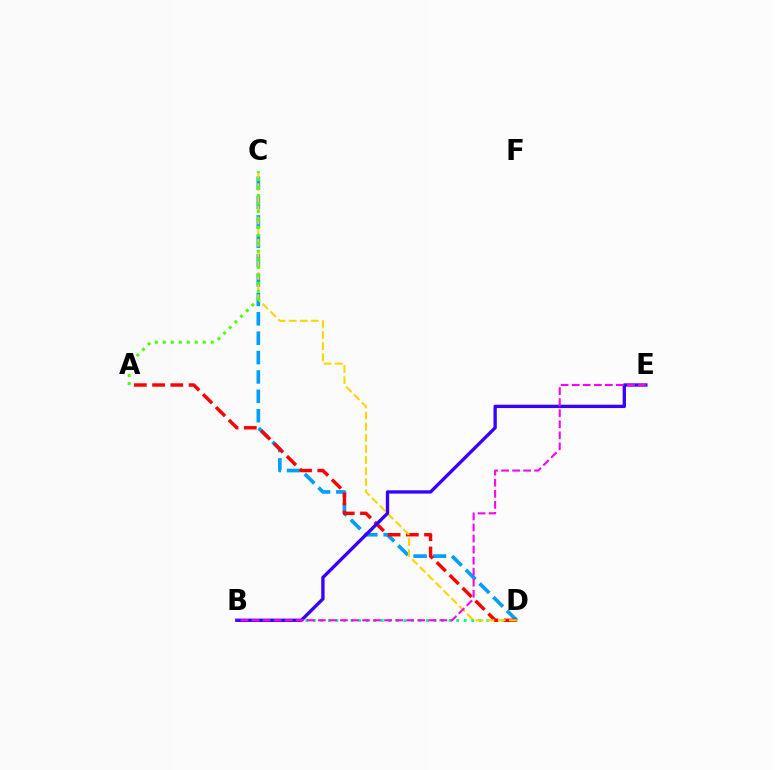{('B', 'D'): [{'color': '#00ff86', 'line_style': 'dotted', 'thickness': 2.05}], ('C', 'D'): [{'color': '#009eff', 'line_style': 'dashed', 'thickness': 2.63}, {'color': '#ffd500', 'line_style': 'dashed', 'thickness': 1.51}], ('A', 'D'): [{'color': '#ff0000', 'line_style': 'dashed', 'thickness': 2.48}], ('B', 'E'): [{'color': '#3700ff', 'line_style': 'solid', 'thickness': 2.4}, {'color': '#ff00ed', 'line_style': 'dashed', 'thickness': 1.5}], ('A', 'C'): [{'color': '#4fff00', 'line_style': 'dotted', 'thickness': 2.17}]}